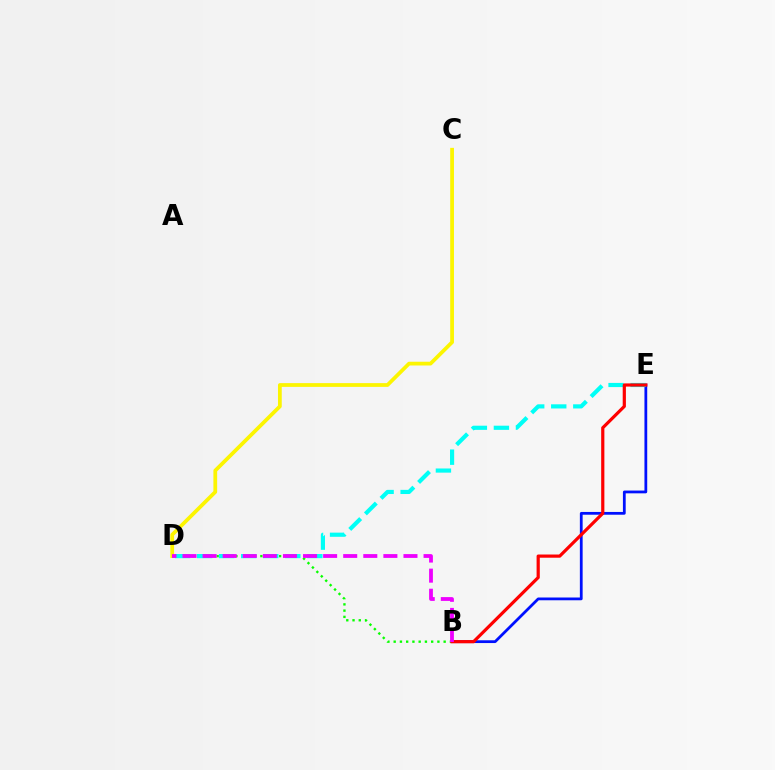{('B', 'E'): [{'color': '#0010ff', 'line_style': 'solid', 'thickness': 2.0}, {'color': '#ff0000', 'line_style': 'solid', 'thickness': 2.3}], ('B', 'D'): [{'color': '#08ff00', 'line_style': 'dotted', 'thickness': 1.7}, {'color': '#ee00ff', 'line_style': 'dashed', 'thickness': 2.73}], ('D', 'E'): [{'color': '#00fff6', 'line_style': 'dashed', 'thickness': 3.0}], ('C', 'D'): [{'color': '#fcf500', 'line_style': 'solid', 'thickness': 2.71}]}